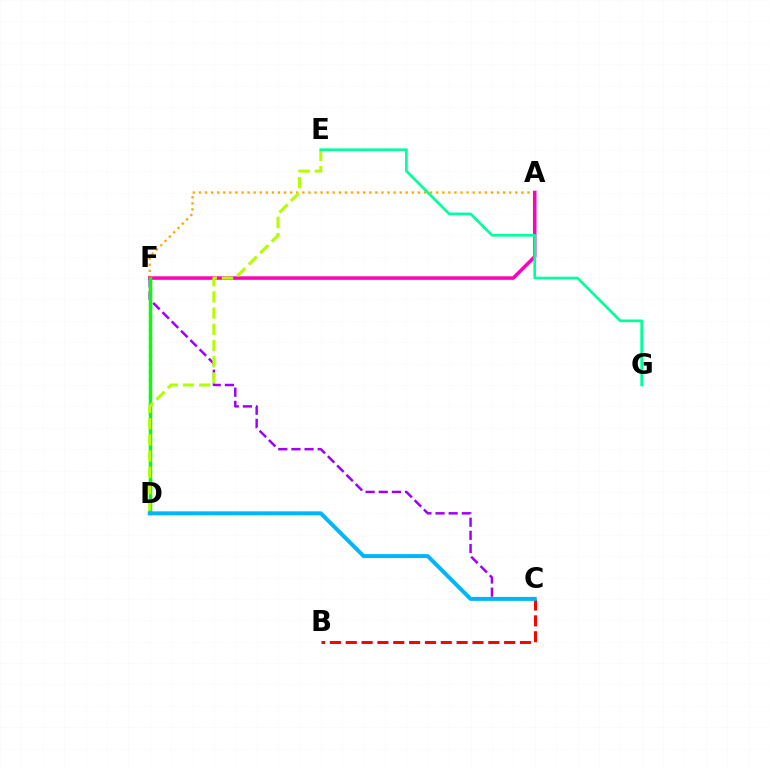{('D', 'F'): [{'color': '#0010ff', 'line_style': 'dotted', 'thickness': 2.27}, {'color': '#08ff00', 'line_style': 'solid', 'thickness': 2.48}], ('B', 'C'): [{'color': '#ff0000', 'line_style': 'dashed', 'thickness': 2.15}], ('C', 'F'): [{'color': '#9b00ff', 'line_style': 'dashed', 'thickness': 1.78}], ('A', 'F'): [{'color': '#ffa500', 'line_style': 'dotted', 'thickness': 1.65}, {'color': '#ff00bd', 'line_style': 'solid', 'thickness': 2.53}], ('D', 'E'): [{'color': '#b3ff00', 'line_style': 'dashed', 'thickness': 2.2}], ('E', 'G'): [{'color': '#00ff9d', 'line_style': 'solid', 'thickness': 1.93}], ('C', 'D'): [{'color': '#00b5ff', 'line_style': 'solid', 'thickness': 2.85}]}